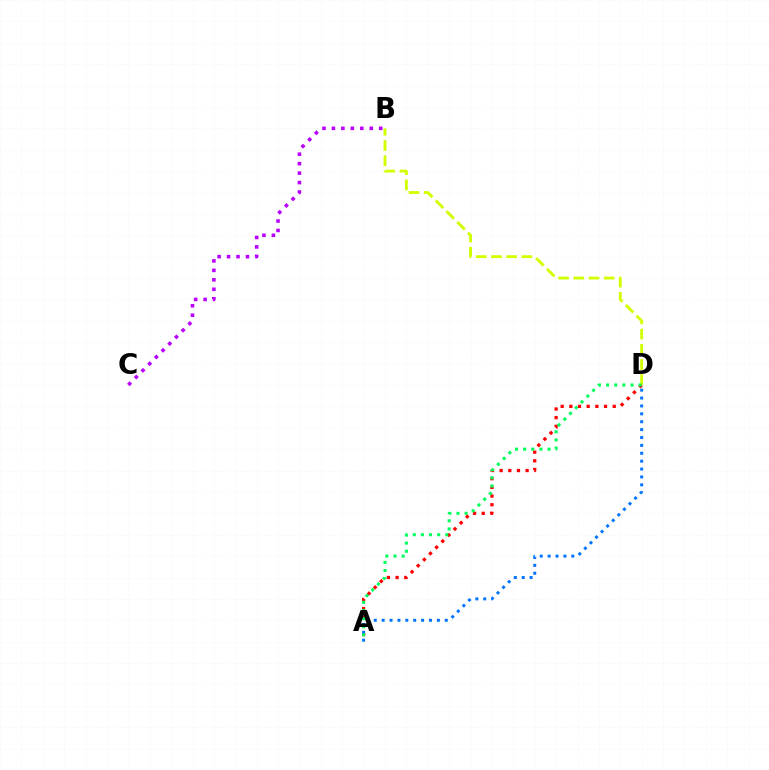{('B', 'D'): [{'color': '#d1ff00', 'line_style': 'dashed', 'thickness': 2.06}], ('A', 'D'): [{'color': '#ff0000', 'line_style': 'dotted', 'thickness': 2.36}, {'color': '#0074ff', 'line_style': 'dotted', 'thickness': 2.14}, {'color': '#00ff5c', 'line_style': 'dotted', 'thickness': 2.21}], ('B', 'C'): [{'color': '#b900ff', 'line_style': 'dotted', 'thickness': 2.57}]}